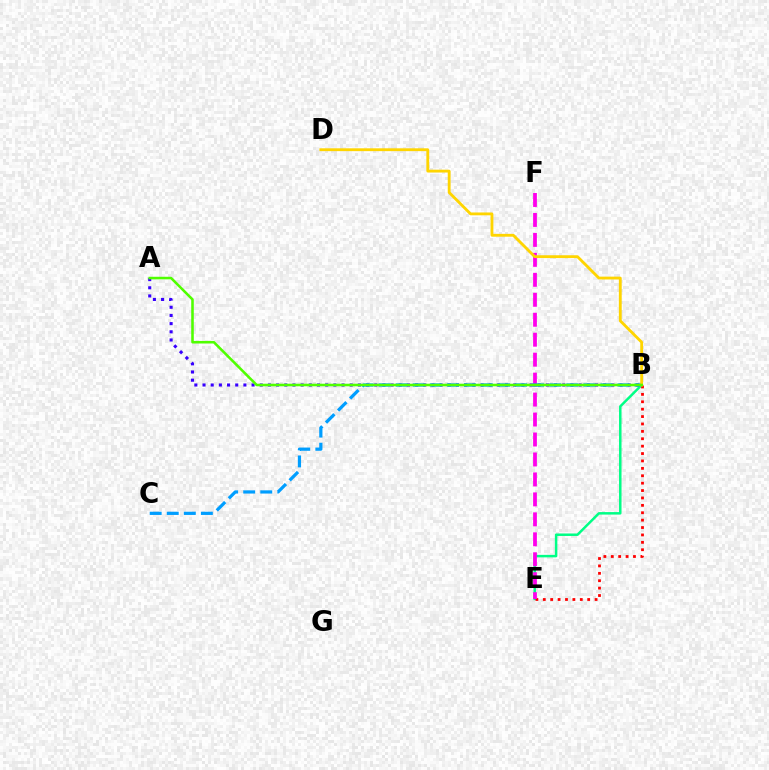{('B', 'E'): [{'color': '#00ff86', 'line_style': 'solid', 'thickness': 1.79}, {'color': '#ff0000', 'line_style': 'dotted', 'thickness': 2.01}], ('A', 'B'): [{'color': '#3700ff', 'line_style': 'dotted', 'thickness': 2.22}, {'color': '#4fff00', 'line_style': 'solid', 'thickness': 1.85}], ('E', 'F'): [{'color': '#ff00ed', 'line_style': 'dashed', 'thickness': 2.71}], ('B', 'C'): [{'color': '#009eff', 'line_style': 'dashed', 'thickness': 2.32}], ('B', 'D'): [{'color': '#ffd500', 'line_style': 'solid', 'thickness': 2.05}]}